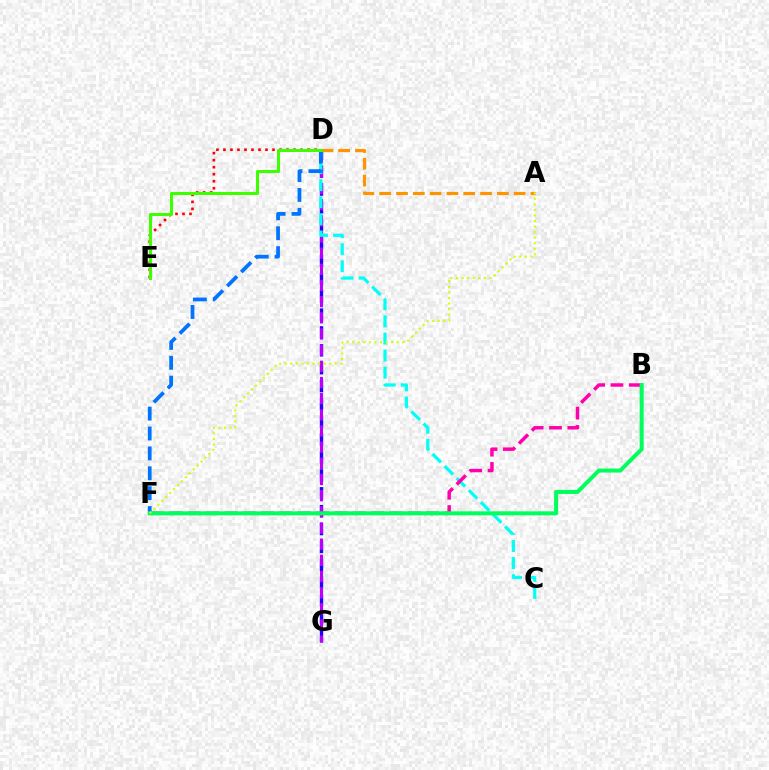{('D', 'G'): [{'color': '#2500ff', 'line_style': 'dashed', 'thickness': 2.43}, {'color': '#b900ff', 'line_style': 'dashed', 'thickness': 2.2}], ('D', 'E'): [{'color': '#ff0000', 'line_style': 'dotted', 'thickness': 1.9}, {'color': '#3dff00', 'line_style': 'solid', 'thickness': 2.19}], ('A', 'D'): [{'color': '#ff9400', 'line_style': 'dashed', 'thickness': 2.28}], ('C', 'D'): [{'color': '#00fff6', 'line_style': 'dashed', 'thickness': 2.32}], ('D', 'F'): [{'color': '#0074ff', 'line_style': 'dashed', 'thickness': 2.7}], ('B', 'F'): [{'color': '#ff00ac', 'line_style': 'dashed', 'thickness': 2.49}, {'color': '#00ff5c', 'line_style': 'solid', 'thickness': 2.88}], ('A', 'F'): [{'color': '#d1ff00', 'line_style': 'dotted', 'thickness': 1.51}]}